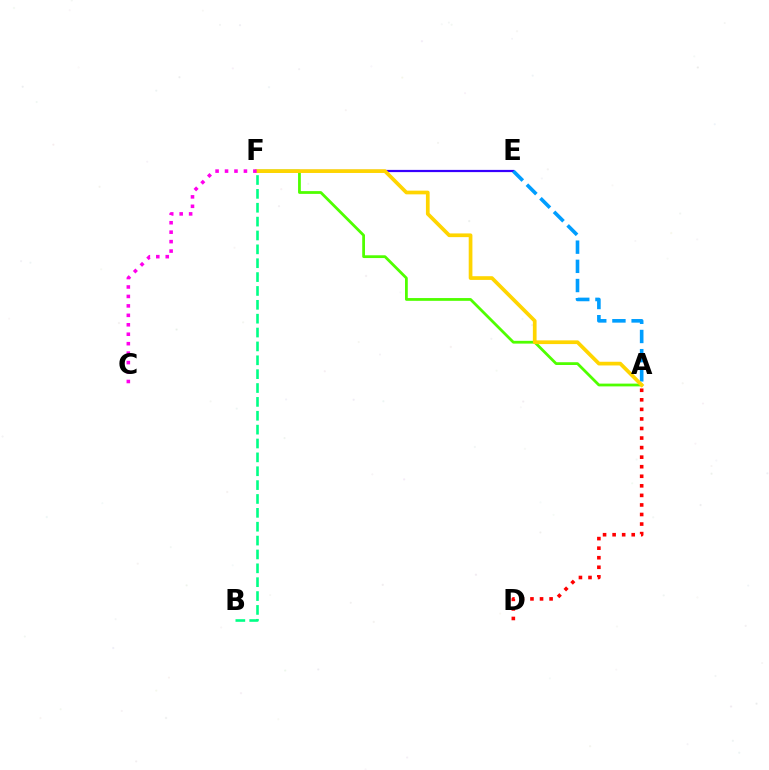{('B', 'F'): [{'color': '#00ff86', 'line_style': 'dashed', 'thickness': 1.88}], ('A', 'D'): [{'color': '#ff0000', 'line_style': 'dotted', 'thickness': 2.6}], ('E', 'F'): [{'color': '#3700ff', 'line_style': 'solid', 'thickness': 1.6}], ('A', 'F'): [{'color': '#4fff00', 'line_style': 'solid', 'thickness': 2.0}, {'color': '#ffd500', 'line_style': 'solid', 'thickness': 2.67}], ('A', 'E'): [{'color': '#009eff', 'line_style': 'dashed', 'thickness': 2.61}], ('C', 'F'): [{'color': '#ff00ed', 'line_style': 'dotted', 'thickness': 2.57}]}